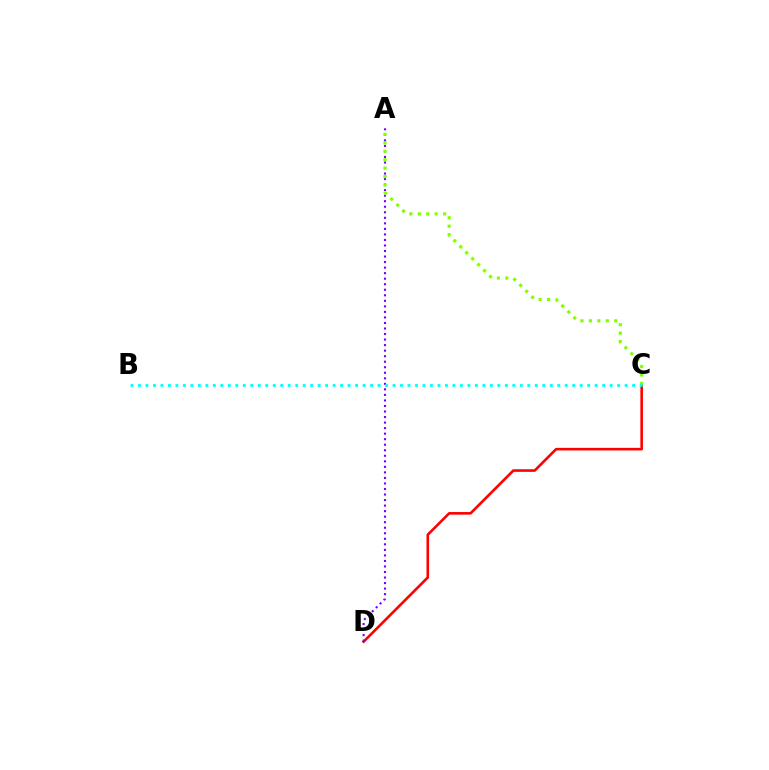{('C', 'D'): [{'color': '#ff0000', 'line_style': 'solid', 'thickness': 1.87}], ('A', 'D'): [{'color': '#7200ff', 'line_style': 'dotted', 'thickness': 1.5}], ('A', 'C'): [{'color': '#84ff00', 'line_style': 'dotted', 'thickness': 2.29}], ('B', 'C'): [{'color': '#00fff6', 'line_style': 'dotted', 'thickness': 2.03}]}